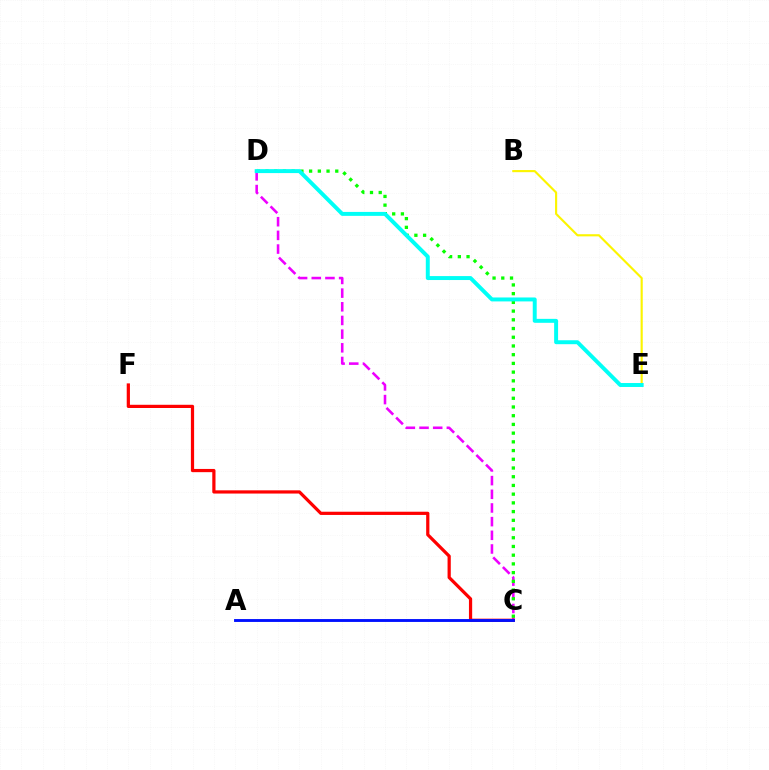{('C', 'D'): [{'color': '#ee00ff', 'line_style': 'dashed', 'thickness': 1.86}, {'color': '#08ff00', 'line_style': 'dotted', 'thickness': 2.37}], ('B', 'E'): [{'color': '#fcf500', 'line_style': 'solid', 'thickness': 1.54}], ('C', 'F'): [{'color': '#ff0000', 'line_style': 'solid', 'thickness': 2.32}], ('D', 'E'): [{'color': '#00fff6', 'line_style': 'solid', 'thickness': 2.84}], ('A', 'C'): [{'color': '#0010ff', 'line_style': 'solid', 'thickness': 2.07}]}